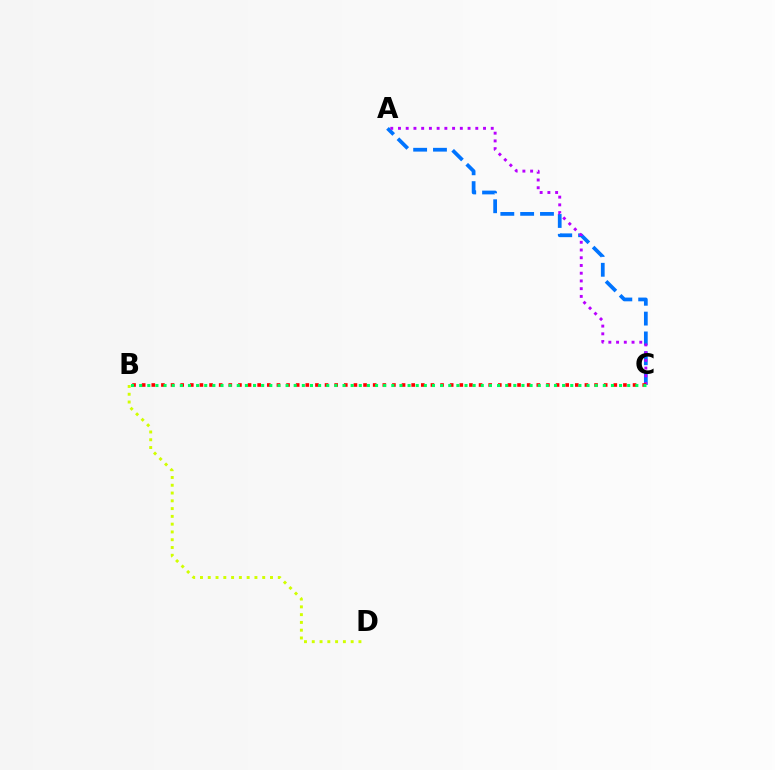{('A', 'C'): [{'color': '#0074ff', 'line_style': 'dashed', 'thickness': 2.69}, {'color': '#b900ff', 'line_style': 'dotted', 'thickness': 2.1}], ('B', 'C'): [{'color': '#ff0000', 'line_style': 'dotted', 'thickness': 2.62}, {'color': '#00ff5c', 'line_style': 'dotted', 'thickness': 2.21}], ('B', 'D'): [{'color': '#d1ff00', 'line_style': 'dotted', 'thickness': 2.11}]}